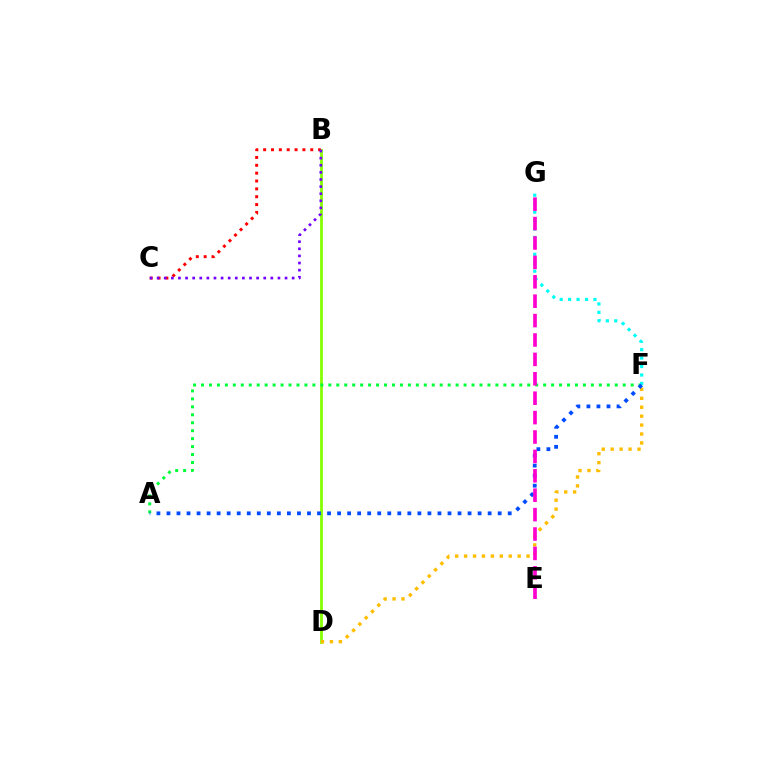{('B', 'D'): [{'color': '#84ff00', 'line_style': 'solid', 'thickness': 2.0}], ('B', 'C'): [{'color': '#ff0000', 'line_style': 'dotted', 'thickness': 2.13}, {'color': '#7200ff', 'line_style': 'dotted', 'thickness': 1.93}], ('A', 'F'): [{'color': '#00ff39', 'line_style': 'dotted', 'thickness': 2.16}, {'color': '#004bff', 'line_style': 'dotted', 'thickness': 2.73}], ('D', 'F'): [{'color': '#ffbd00', 'line_style': 'dotted', 'thickness': 2.43}], ('F', 'G'): [{'color': '#00fff6', 'line_style': 'dotted', 'thickness': 2.29}], ('E', 'G'): [{'color': '#ff00cf', 'line_style': 'dashed', 'thickness': 2.64}]}